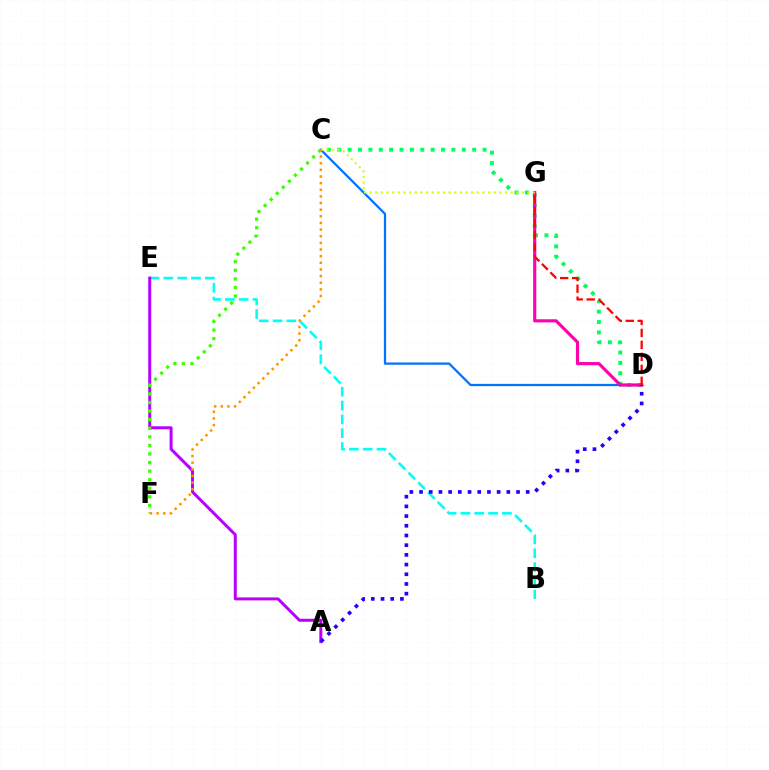{('C', 'D'): [{'color': '#00ff5c', 'line_style': 'dotted', 'thickness': 2.82}, {'color': '#0074ff', 'line_style': 'solid', 'thickness': 1.62}], ('B', 'E'): [{'color': '#00fff6', 'line_style': 'dashed', 'thickness': 1.88}], ('A', 'E'): [{'color': '#b900ff', 'line_style': 'solid', 'thickness': 2.15}], ('D', 'G'): [{'color': '#ff00ac', 'line_style': 'solid', 'thickness': 2.26}, {'color': '#ff0000', 'line_style': 'dashed', 'thickness': 1.63}], ('C', 'G'): [{'color': '#d1ff00', 'line_style': 'dotted', 'thickness': 1.53}], ('A', 'D'): [{'color': '#2500ff', 'line_style': 'dotted', 'thickness': 2.63}], ('C', 'F'): [{'color': '#3dff00', 'line_style': 'dotted', 'thickness': 2.33}, {'color': '#ff9400', 'line_style': 'dotted', 'thickness': 1.8}]}